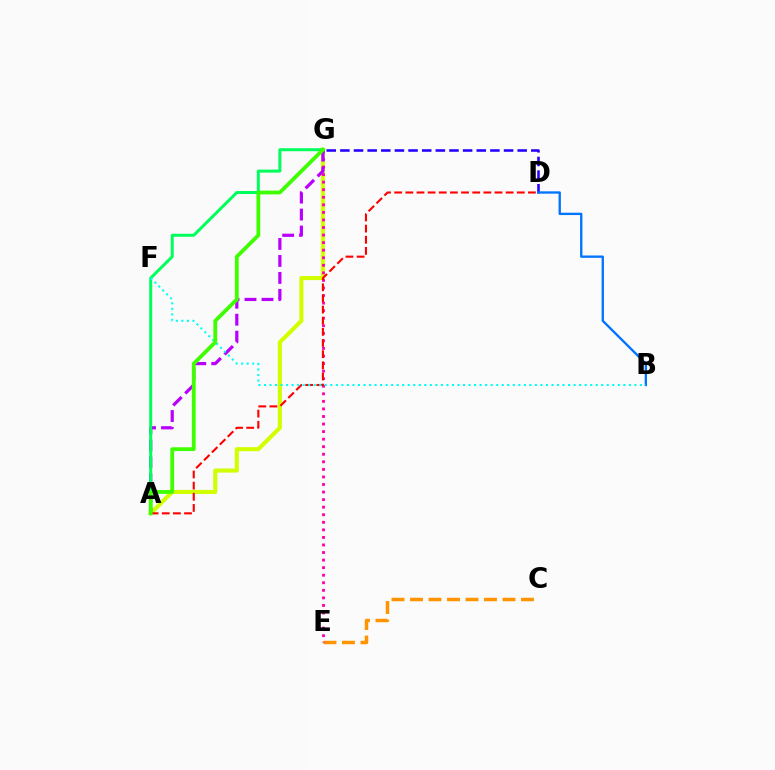{('A', 'G'): [{'color': '#d1ff00', 'line_style': 'solid', 'thickness': 2.95}, {'color': '#b900ff', 'line_style': 'dashed', 'thickness': 2.31}, {'color': '#00ff5c', 'line_style': 'solid', 'thickness': 2.16}, {'color': '#3dff00', 'line_style': 'solid', 'thickness': 2.73}], ('C', 'E'): [{'color': '#ff9400', 'line_style': 'dashed', 'thickness': 2.51}], ('D', 'G'): [{'color': '#2500ff', 'line_style': 'dashed', 'thickness': 1.85}], ('E', 'G'): [{'color': '#ff00ac', 'line_style': 'dotted', 'thickness': 2.05}], ('A', 'D'): [{'color': '#ff0000', 'line_style': 'dashed', 'thickness': 1.51}], ('B', 'D'): [{'color': '#0074ff', 'line_style': 'solid', 'thickness': 1.69}], ('B', 'F'): [{'color': '#00fff6', 'line_style': 'dotted', 'thickness': 1.5}]}